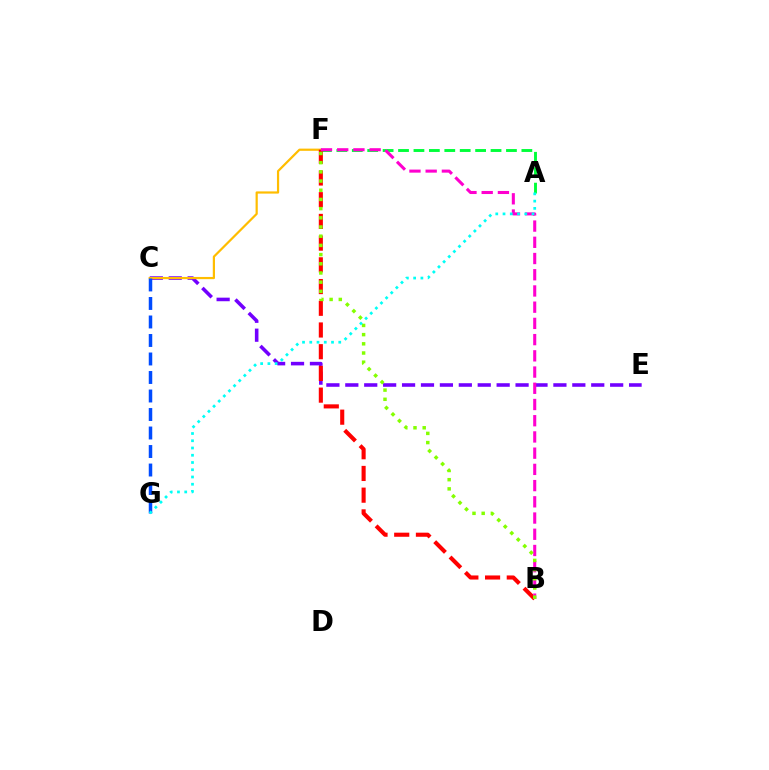{('A', 'F'): [{'color': '#00ff39', 'line_style': 'dashed', 'thickness': 2.09}], ('C', 'E'): [{'color': '#7200ff', 'line_style': 'dashed', 'thickness': 2.57}], ('C', 'F'): [{'color': '#ffbd00', 'line_style': 'solid', 'thickness': 1.59}], ('B', 'F'): [{'color': '#ff0000', 'line_style': 'dashed', 'thickness': 2.95}, {'color': '#ff00cf', 'line_style': 'dashed', 'thickness': 2.2}, {'color': '#84ff00', 'line_style': 'dotted', 'thickness': 2.5}], ('C', 'G'): [{'color': '#004bff', 'line_style': 'dashed', 'thickness': 2.51}], ('A', 'G'): [{'color': '#00fff6', 'line_style': 'dotted', 'thickness': 1.97}]}